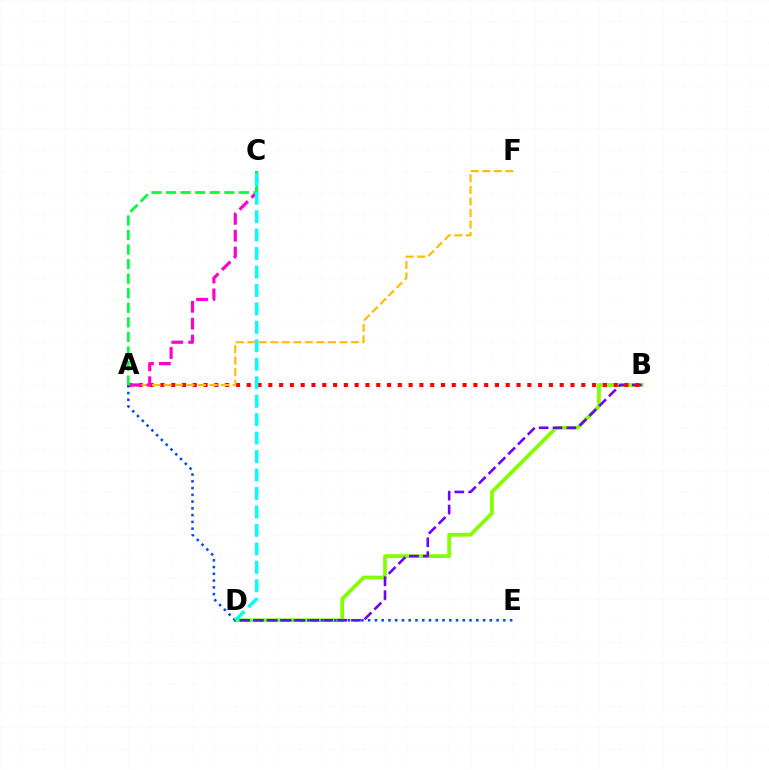{('B', 'D'): [{'color': '#84ff00', 'line_style': 'solid', 'thickness': 2.72}, {'color': '#7200ff', 'line_style': 'dashed', 'thickness': 1.88}], ('A', 'B'): [{'color': '#ff0000', 'line_style': 'dotted', 'thickness': 2.93}], ('A', 'F'): [{'color': '#ffbd00', 'line_style': 'dashed', 'thickness': 1.56}], ('A', 'E'): [{'color': '#004bff', 'line_style': 'dotted', 'thickness': 1.84}], ('A', 'C'): [{'color': '#ff00cf', 'line_style': 'dashed', 'thickness': 2.29}, {'color': '#00ff39', 'line_style': 'dashed', 'thickness': 1.98}], ('C', 'D'): [{'color': '#00fff6', 'line_style': 'dashed', 'thickness': 2.51}]}